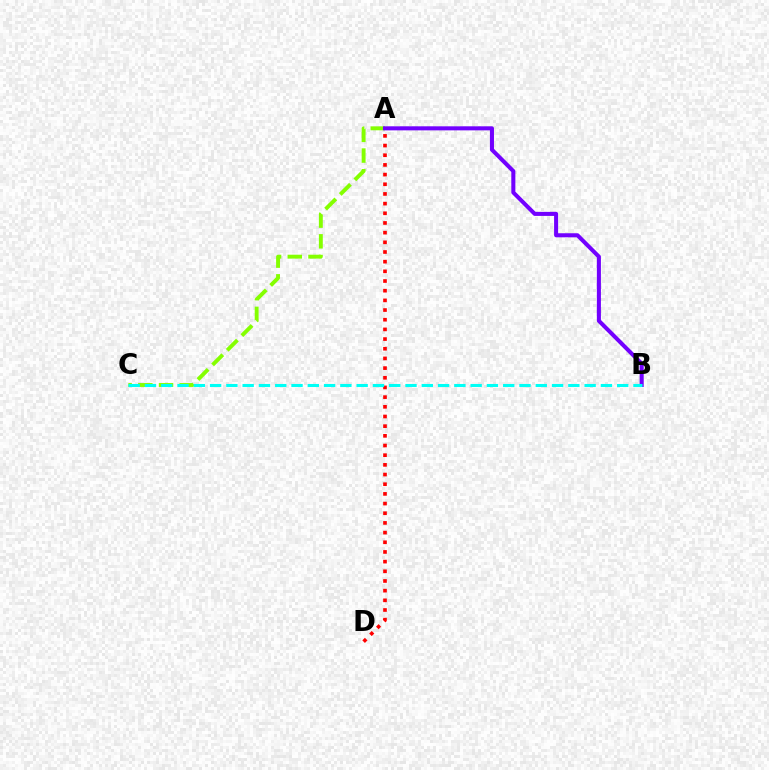{('A', 'C'): [{'color': '#84ff00', 'line_style': 'dashed', 'thickness': 2.81}], ('A', 'B'): [{'color': '#7200ff', 'line_style': 'solid', 'thickness': 2.92}], ('A', 'D'): [{'color': '#ff0000', 'line_style': 'dotted', 'thickness': 2.63}], ('B', 'C'): [{'color': '#00fff6', 'line_style': 'dashed', 'thickness': 2.21}]}